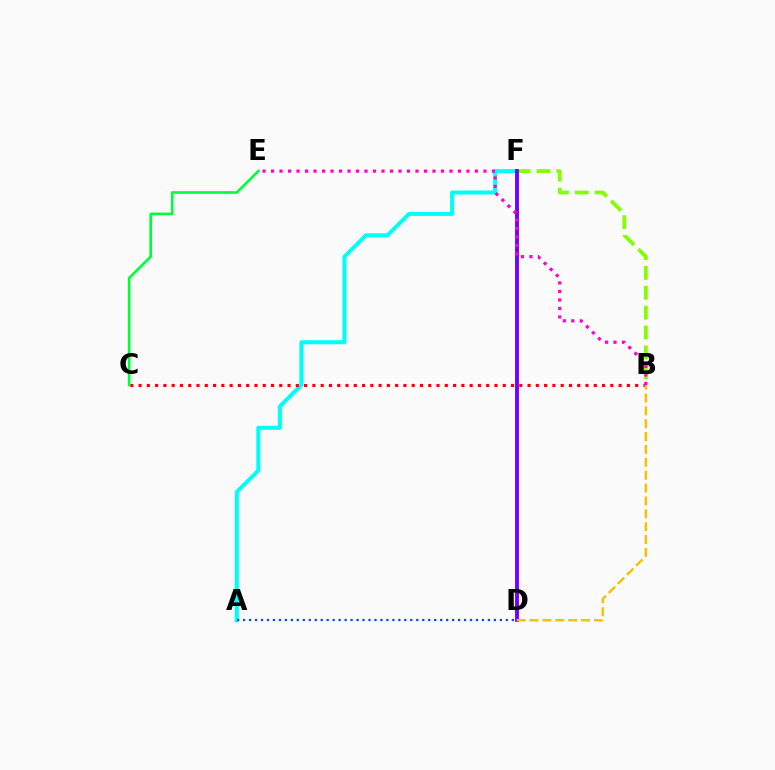{('A', 'F'): [{'color': '#00fff6', 'line_style': 'solid', 'thickness': 2.89}], ('B', 'F'): [{'color': '#84ff00', 'line_style': 'dashed', 'thickness': 2.7}], ('D', 'F'): [{'color': '#7200ff', 'line_style': 'solid', 'thickness': 2.79}], ('A', 'D'): [{'color': '#004bff', 'line_style': 'dotted', 'thickness': 1.62}], ('B', 'C'): [{'color': '#ff0000', 'line_style': 'dotted', 'thickness': 2.25}], ('C', 'E'): [{'color': '#00ff39', 'line_style': 'solid', 'thickness': 1.89}], ('B', 'D'): [{'color': '#ffbd00', 'line_style': 'dashed', 'thickness': 1.75}], ('B', 'E'): [{'color': '#ff00cf', 'line_style': 'dotted', 'thickness': 2.31}]}